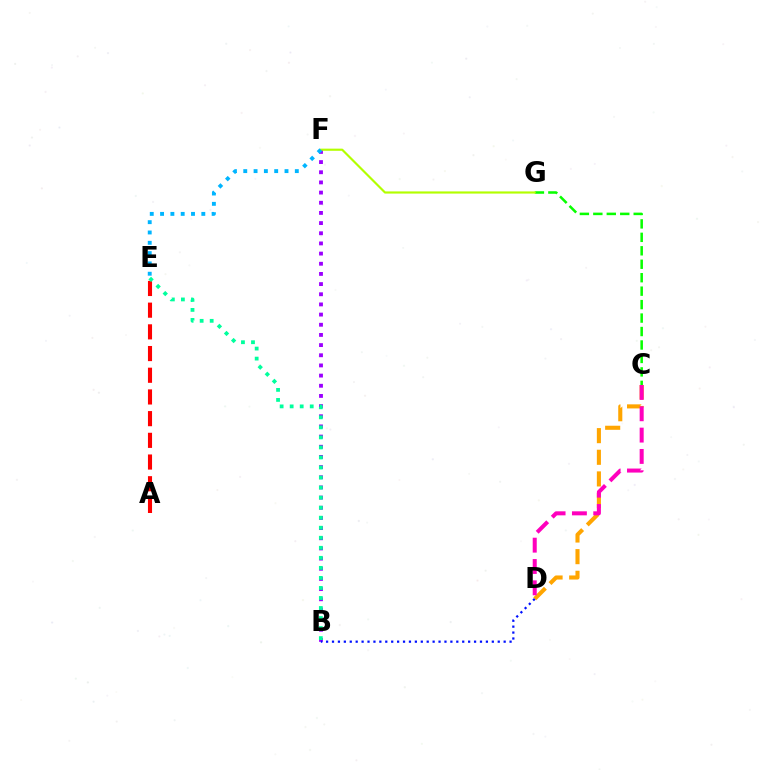{('A', 'E'): [{'color': '#ff0000', 'line_style': 'dashed', 'thickness': 2.95}], ('C', 'D'): [{'color': '#ffa500', 'line_style': 'dashed', 'thickness': 2.94}, {'color': '#ff00bd', 'line_style': 'dashed', 'thickness': 2.9}], ('C', 'G'): [{'color': '#08ff00', 'line_style': 'dashed', 'thickness': 1.83}], ('B', 'F'): [{'color': '#9b00ff', 'line_style': 'dotted', 'thickness': 2.76}], ('B', 'D'): [{'color': '#0010ff', 'line_style': 'dotted', 'thickness': 1.61}], ('B', 'E'): [{'color': '#00ff9d', 'line_style': 'dotted', 'thickness': 2.73}], ('F', 'G'): [{'color': '#b3ff00', 'line_style': 'solid', 'thickness': 1.56}], ('E', 'F'): [{'color': '#00b5ff', 'line_style': 'dotted', 'thickness': 2.8}]}